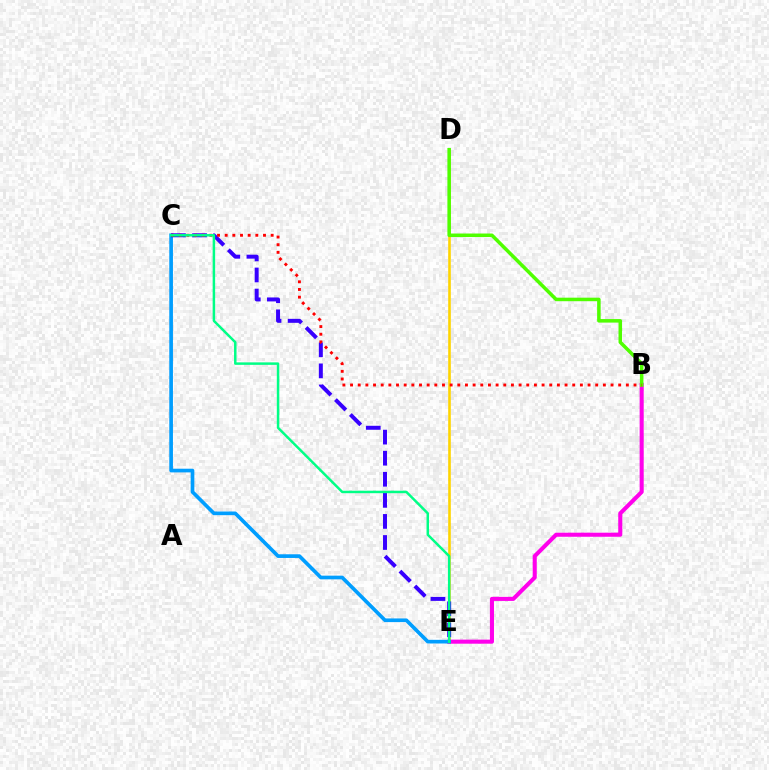{('D', 'E'): [{'color': '#ffd500', 'line_style': 'solid', 'thickness': 1.88}], ('B', 'E'): [{'color': '#ff00ed', 'line_style': 'solid', 'thickness': 2.93}], ('C', 'E'): [{'color': '#009eff', 'line_style': 'solid', 'thickness': 2.65}, {'color': '#3700ff', 'line_style': 'dashed', 'thickness': 2.86}, {'color': '#00ff86', 'line_style': 'solid', 'thickness': 1.79}], ('B', 'D'): [{'color': '#4fff00', 'line_style': 'solid', 'thickness': 2.54}], ('B', 'C'): [{'color': '#ff0000', 'line_style': 'dotted', 'thickness': 2.08}]}